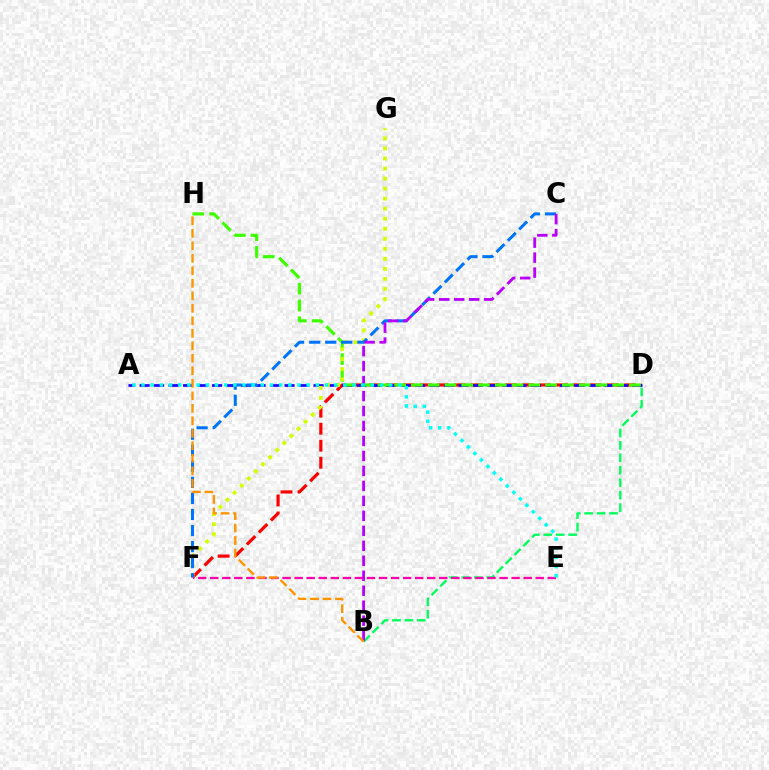{('D', 'F'): [{'color': '#ff0000', 'line_style': 'dashed', 'thickness': 2.31}], ('A', 'D'): [{'color': '#2500ff', 'line_style': 'dashed', 'thickness': 1.97}], ('B', 'D'): [{'color': '#00ff5c', 'line_style': 'dashed', 'thickness': 1.69}], ('D', 'H'): [{'color': '#3dff00', 'line_style': 'dashed', 'thickness': 2.28}], ('F', 'G'): [{'color': '#d1ff00', 'line_style': 'dotted', 'thickness': 2.73}], ('C', 'F'): [{'color': '#0074ff', 'line_style': 'dashed', 'thickness': 2.18}], ('B', 'C'): [{'color': '#b900ff', 'line_style': 'dashed', 'thickness': 2.03}], ('E', 'F'): [{'color': '#ff00ac', 'line_style': 'dashed', 'thickness': 1.64}], ('B', 'H'): [{'color': '#ff9400', 'line_style': 'dashed', 'thickness': 1.7}], ('A', 'E'): [{'color': '#00fff6', 'line_style': 'dotted', 'thickness': 2.49}]}